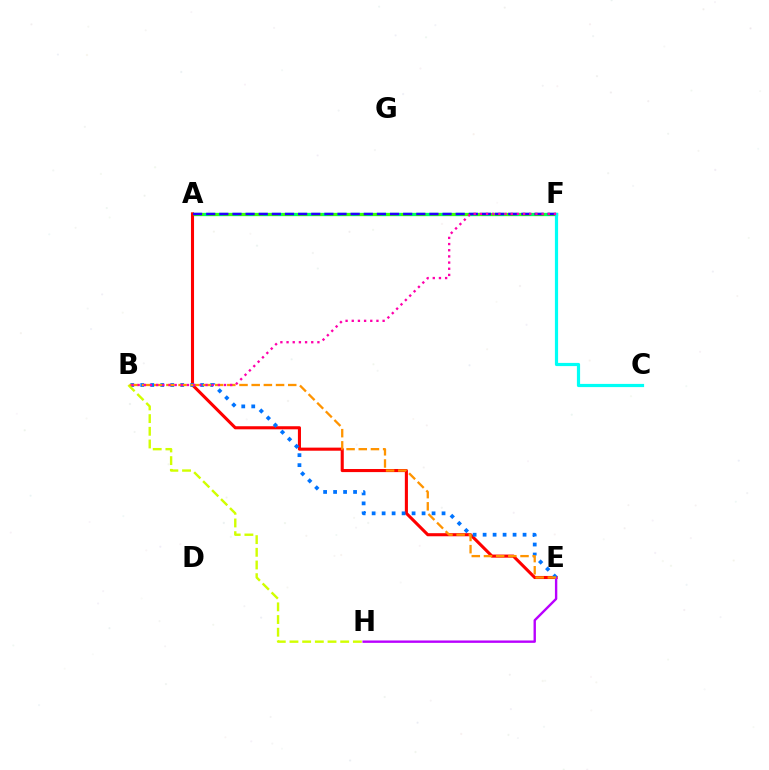{('A', 'F'): [{'color': '#00ff5c', 'line_style': 'solid', 'thickness': 2.39}, {'color': '#3dff00', 'line_style': 'dashed', 'thickness': 2.01}, {'color': '#2500ff', 'line_style': 'dashed', 'thickness': 1.78}], ('A', 'E'): [{'color': '#ff0000', 'line_style': 'solid', 'thickness': 2.22}], ('E', 'H'): [{'color': '#b900ff', 'line_style': 'solid', 'thickness': 1.71}], ('B', 'E'): [{'color': '#0074ff', 'line_style': 'dotted', 'thickness': 2.71}, {'color': '#ff9400', 'line_style': 'dashed', 'thickness': 1.65}], ('C', 'F'): [{'color': '#00fff6', 'line_style': 'solid', 'thickness': 2.3}], ('B', 'H'): [{'color': '#d1ff00', 'line_style': 'dashed', 'thickness': 1.72}], ('B', 'F'): [{'color': '#ff00ac', 'line_style': 'dotted', 'thickness': 1.68}]}